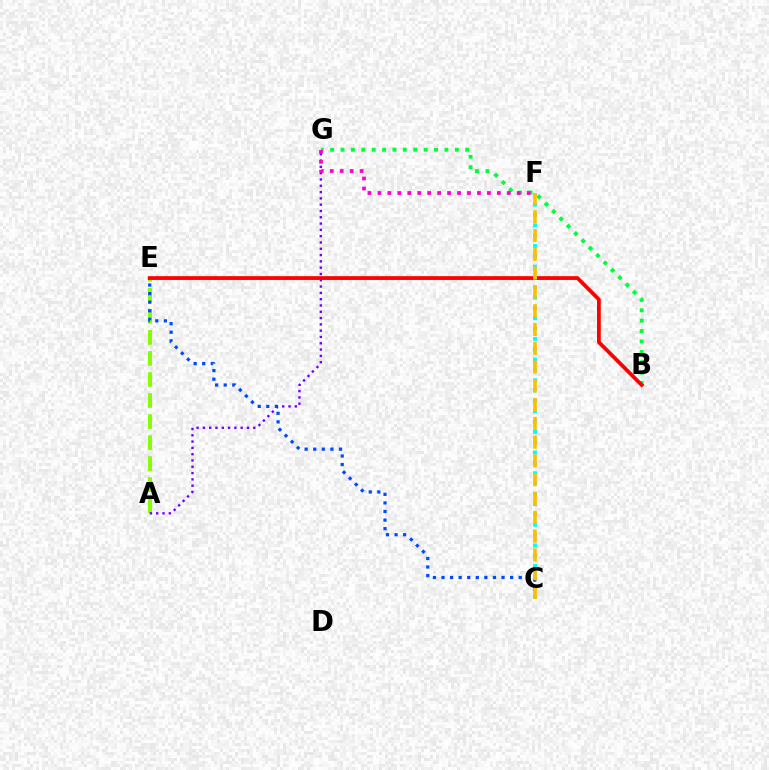{('A', 'E'): [{'color': '#84ff00', 'line_style': 'dashed', 'thickness': 2.86}], ('A', 'G'): [{'color': '#7200ff', 'line_style': 'dotted', 'thickness': 1.71}], ('B', 'G'): [{'color': '#00ff39', 'line_style': 'dotted', 'thickness': 2.82}], ('F', 'G'): [{'color': '#ff00cf', 'line_style': 'dotted', 'thickness': 2.7}], ('B', 'E'): [{'color': '#ff0000', 'line_style': 'solid', 'thickness': 2.73}], ('C', 'E'): [{'color': '#004bff', 'line_style': 'dotted', 'thickness': 2.33}], ('C', 'F'): [{'color': '#00fff6', 'line_style': 'dotted', 'thickness': 2.81}, {'color': '#ffbd00', 'line_style': 'dashed', 'thickness': 2.55}]}